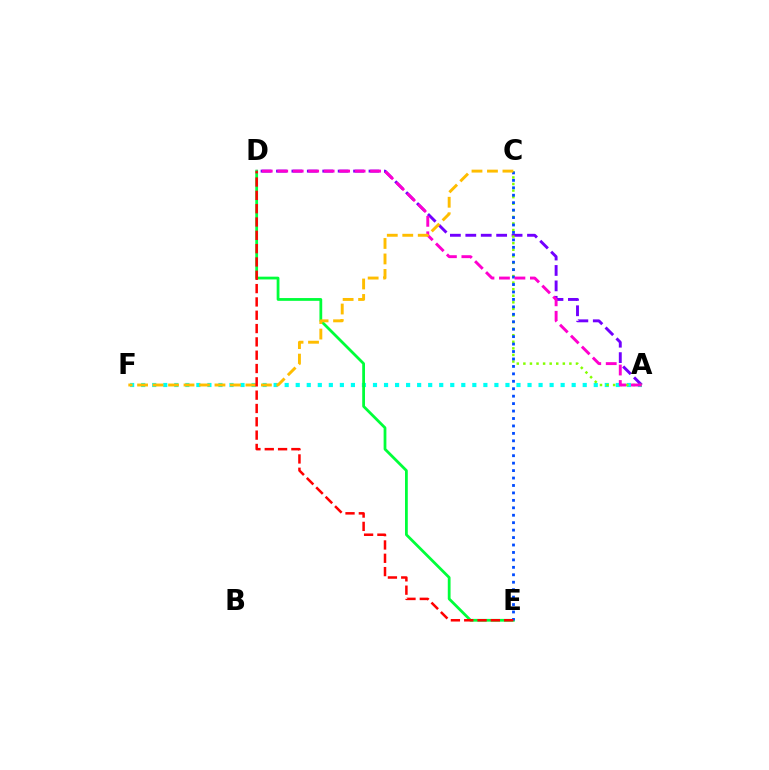{('A', 'F'): [{'color': '#00fff6', 'line_style': 'dotted', 'thickness': 3.0}], ('A', 'D'): [{'color': '#7200ff', 'line_style': 'dashed', 'thickness': 2.1}, {'color': '#ff00cf', 'line_style': 'dashed', 'thickness': 2.1}], ('D', 'E'): [{'color': '#00ff39', 'line_style': 'solid', 'thickness': 2.0}, {'color': '#ff0000', 'line_style': 'dashed', 'thickness': 1.81}], ('A', 'C'): [{'color': '#84ff00', 'line_style': 'dotted', 'thickness': 1.79}], ('C', 'E'): [{'color': '#004bff', 'line_style': 'dotted', 'thickness': 2.02}], ('C', 'F'): [{'color': '#ffbd00', 'line_style': 'dashed', 'thickness': 2.1}]}